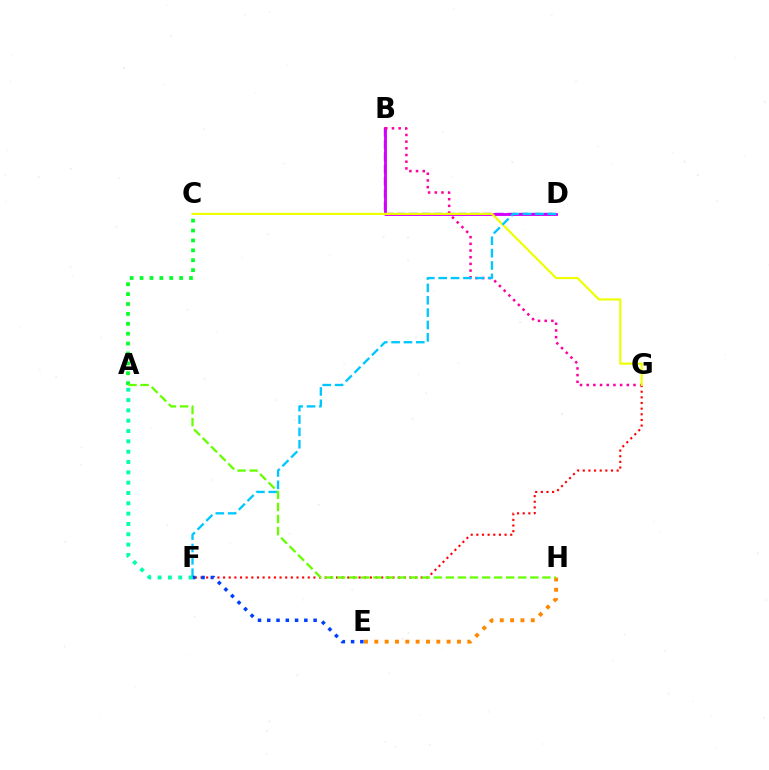{('E', 'H'): [{'color': '#ff8800', 'line_style': 'dotted', 'thickness': 2.81}], ('F', 'G'): [{'color': '#ff0000', 'line_style': 'dotted', 'thickness': 1.53}], ('A', 'C'): [{'color': '#00ff27', 'line_style': 'dotted', 'thickness': 2.69}], ('B', 'D'): [{'color': '#4f00ff', 'line_style': 'dashed', 'thickness': 1.66}, {'color': '#d600ff', 'line_style': 'solid', 'thickness': 2.06}], ('B', 'G'): [{'color': '#ff00a0', 'line_style': 'dotted', 'thickness': 1.82}], ('C', 'G'): [{'color': '#eeff00', 'line_style': 'solid', 'thickness': 1.55}], ('D', 'F'): [{'color': '#00c7ff', 'line_style': 'dashed', 'thickness': 1.68}], ('E', 'F'): [{'color': '#003fff', 'line_style': 'dotted', 'thickness': 2.52}], ('A', 'F'): [{'color': '#00ffaf', 'line_style': 'dotted', 'thickness': 2.81}], ('A', 'H'): [{'color': '#66ff00', 'line_style': 'dashed', 'thickness': 1.64}]}